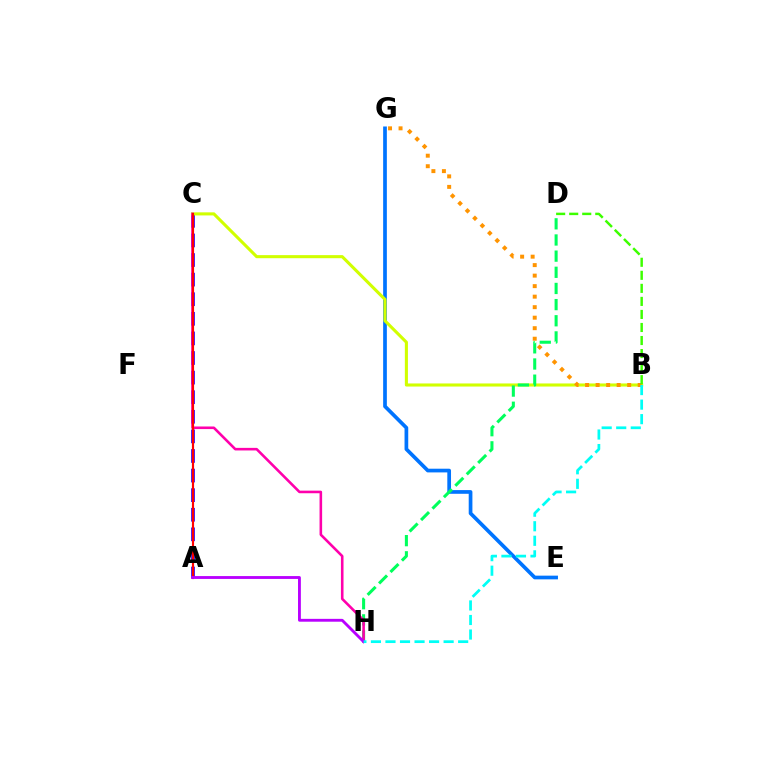{('A', 'C'): [{'color': '#2500ff', 'line_style': 'dashed', 'thickness': 2.66}, {'color': '#ff0000', 'line_style': 'solid', 'thickness': 1.56}], ('E', 'G'): [{'color': '#0074ff', 'line_style': 'solid', 'thickness': 2.66}], ('B', 'C'): [{'color': '#d1ff00', 'line_style': 'solid', 'thickness': 2.22}], ('D', 'H'): [{'color': '#00ff5c', 'line_style': 'dashed', 'thickness': 2.19}], ('C', 'H'): [{'color': '#ff00ac', 'line_style': 'solid', 'thickness': 1.87}], ('A', 'H'): [{'color': '#b900ff', 'line_style': 'solid', 'thickness': 2.05}], ('B', 'G'): [{'color': '#ff9400', 'line_style': 'dotted', 'thickness': 2.86}], ('B', 'H'): [{'color': '#00fff6', 'line_style': 'dashed', 'thickness': 1.97}], ('B', 'D'): [{'color': '#3dff00', 'line_style': 'dashed', 'thickness': 1.77}]}